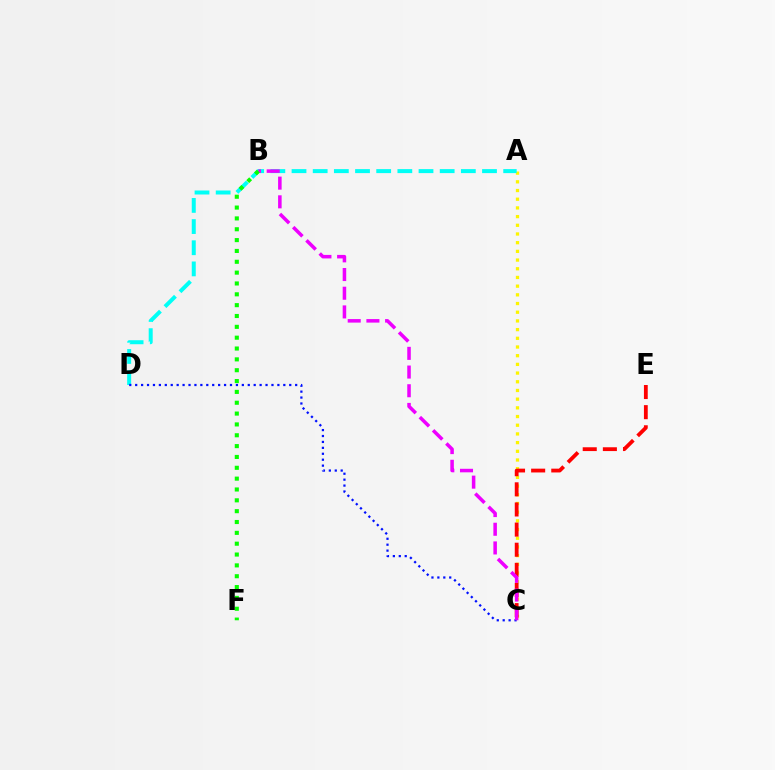{('A', 'C'): [{'color': '#fcf500', 'line_style': 'dotted', 'thickness': 2.36}], ('A', 'D'): [{'color': '#00fff6', 'line_style': 'dashed', 'thickness': 2.88}], ('C', 'E'): [{'color': '#ff0000', 'line_style': 'dashed', 'thickness': 2.74}], ('C', 'D'): [{'color': '#0010ff', 'line_style': 'dotted', 'thickness': 1.61}], ('B', 'C'): [{'color': '#ee00ff', 'line_style': 'dashed', 'thickness': 2.54}], ('B', 'F'): [{'color': '#08ff00', 'line_style': 'dotted', 'thickness': 2.95}]}